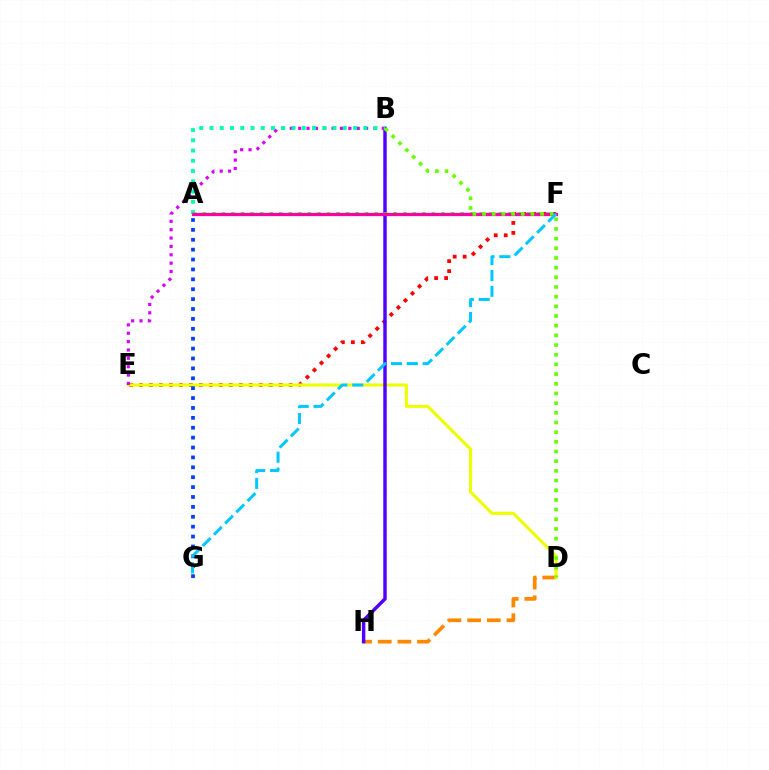{('E', 'F'): [{'color': '#ff0000', 'line_style': 'dotted', 'thickness': 2.71}], ('D', 'H'): [{'color': '#ff8800', 'line_style': 'dashed', 'thickness': 2.67}], ('D', 'E'): [{'color': '#eeff00', 'line_style': 'solid', 'thickness': 2.21}], ('A', 'G'): [{'color': '#003fff', 'line_style': 'dotted', 'thickness': 2.69}], ('B', 'H'): [{'color': '#4f00ff', 'line_style': 'solid', 'thickness': 2.48}], ('B', 'E'): [{'color': '#d600ff', 'line_style': 'dotted', 'thickness': 2.27}], ('A', 'F'): [{'color': '#00ff27', 'line_style': 'dotted', 'thickness': 2.59}, {'color': '#ff00a0', 'line_style': 'solid', 'thickness': 2.34}], ('A', 'B'): [{'color': '#00ffaf', 'line_style': 'dotted', 'thickness': 2.79}], ('B', 'D'): [{'color': '#66ff00', 'line_style': 'dotted', 'thickness': 2.63}], ('F', 'G'): [{'color': '#00c7ff', 'line_style': 'dashed', 'thickness': 2.15}]}